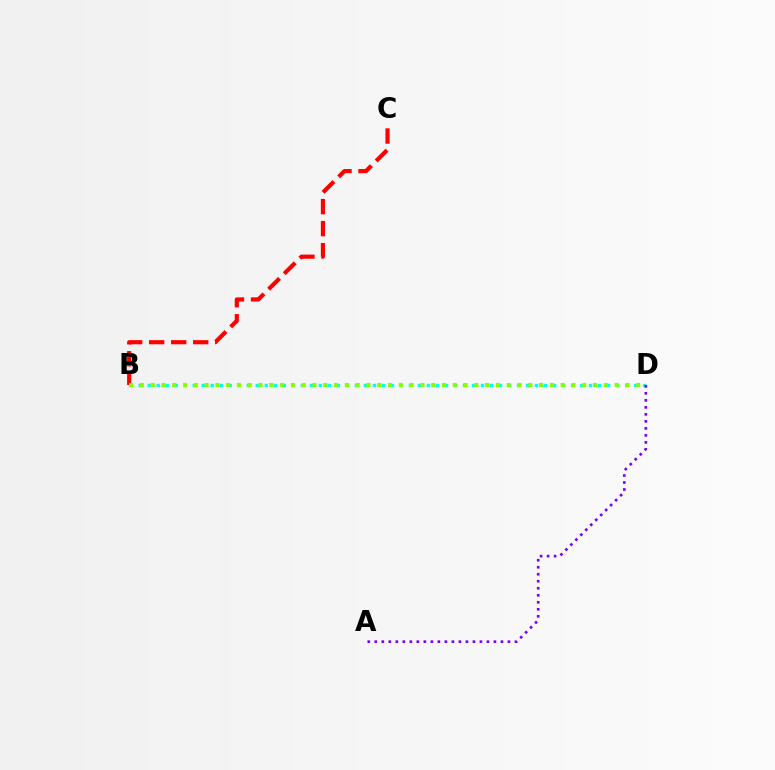{('B', 'D'): [{'color': '#00fff6', 'line_style': 'dotted', 'thickness': 2.45}, {'color': '#84ff00', 'line_style': 'dotted', 'thickness': 2.93}], ('B', 'C'): [{'color': '#ff0000', 'line_style': 'dashed', 'thickness': 2.99}], ('A', 'D'): [{'color': '#7200ff', 'line_style': 'dotted', 'thickness': 1.9}]}